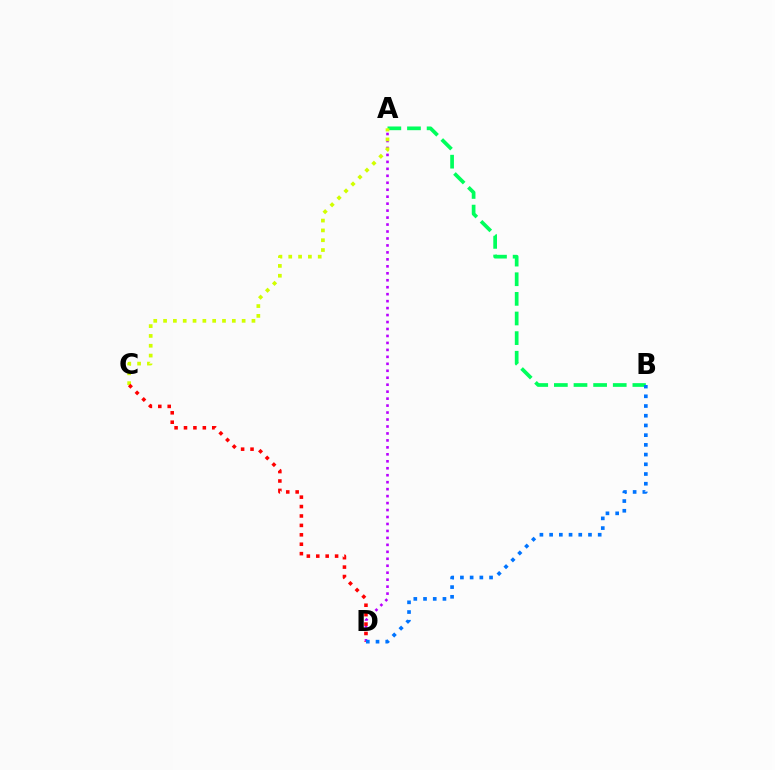{('A', 'D'): [{'color': '#b900ff', 'line_style': 'dotted', 'thickness': 1.89}], ('A', 'B'): [{'color': '#00ff5c', 'line_style': 'dashed', 'thickness': 2.67}], ('A', 'C'): [{'color': '#d1ff00', 'line_style': 'dotted', 'thickness': 2.67}], ('C', 'D'): [{'color': '#ff0000', 'line_style': 'dotted', 'thickness': 2.56}], ('B', 'D'): [{'color': '#0074ff', 'line_style': 'dotted', 'thickness': 2.64}]}